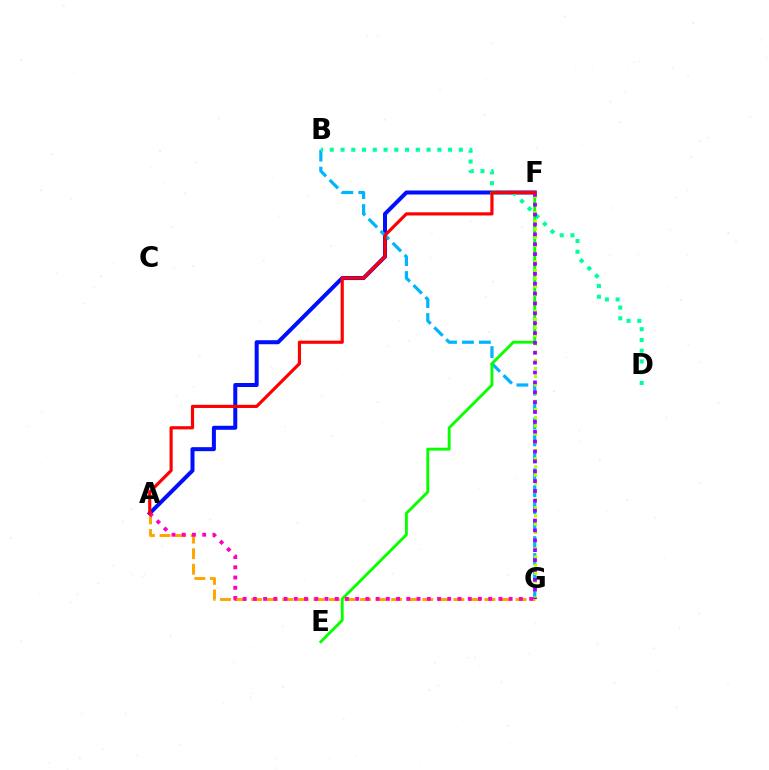{('A', 'F'): [{'color': '#0010ff', 'line_style': 'solid', 'thickness': 2.89}, {'color': '#ff0000', 'line_style': 'solid', 'thickness': 2.28}], ('B', 'G'): [{'color': '#00b5ff', 'line_style': 'dashed', 'thickness': 2.3}], ('B', 'D'): [{'color': '#00ff9d', 'line_style': 'dotted', 'thickness': 2.92}], ('E', 'F'): [{'color': '#08ff00', 'line_style': 'solid', 'thickness': 2.07}], ('F', 'G'): [{'color': '#b3ff00', 'line_style': 'dotted', 'thickness': 2.23}, {'color': '#9b00ff', 'line_style': 'dotted', 'thickness': 2.68}], ('A', 'G'): [{'color': '#ffa500', 'line_style': 'dashed', 'thickness': 2.11}, {'color': '#ff00bd', 'line_style': 'dotted', 'thickness': 2.78}]}